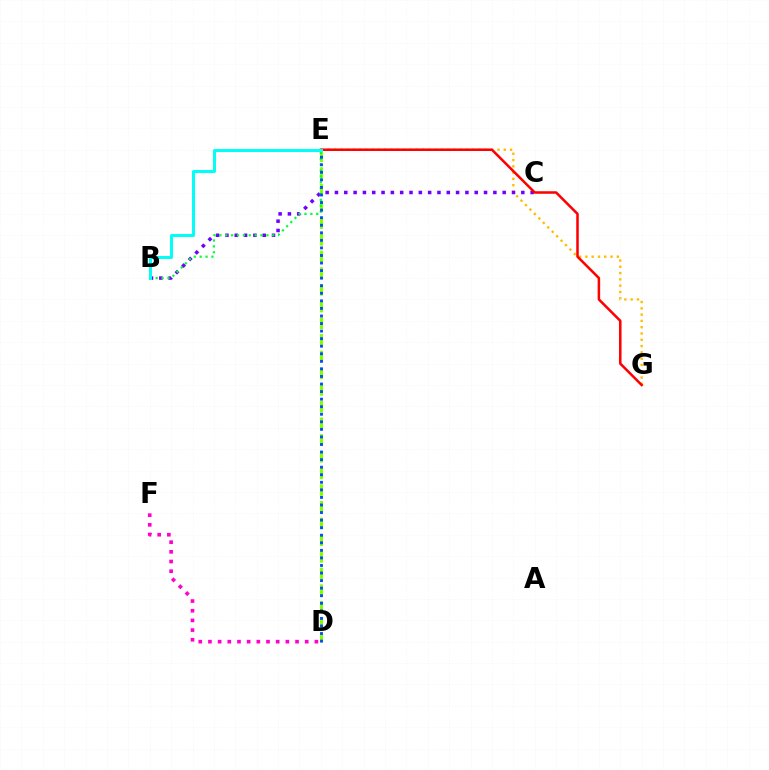{('D', 'F'): [{'color': '#ff00cf', 'line_style': 'dotted', 'thickness': 2.63}], ('E', 'G'): [{'color': '#ffbd00', 'line_style': 'dotted', 'thickness': 1.71}, {'color': '#ff0000', 'line_style': 'solid', 'thickness': 1.82}], ('D', 'E'): [{'color': '#84ff00', 'line_style': 'dashed', 'thickness': 2.27}, {'color': '#004bff', 'line_style': 'dotted', 'thickness': 2.05}], ('B', 'C'): [{'color': '#7200ff', 'line_style': 'dotted', 'thickness': 2.53}], ('B', 'E'): [{'color': '#00ff39', 'line_style': 'dotted', 'thickness': 1.6}, {'color': '#00fff6', 'line_style': 'solid', 'thickness': 2.15}]}